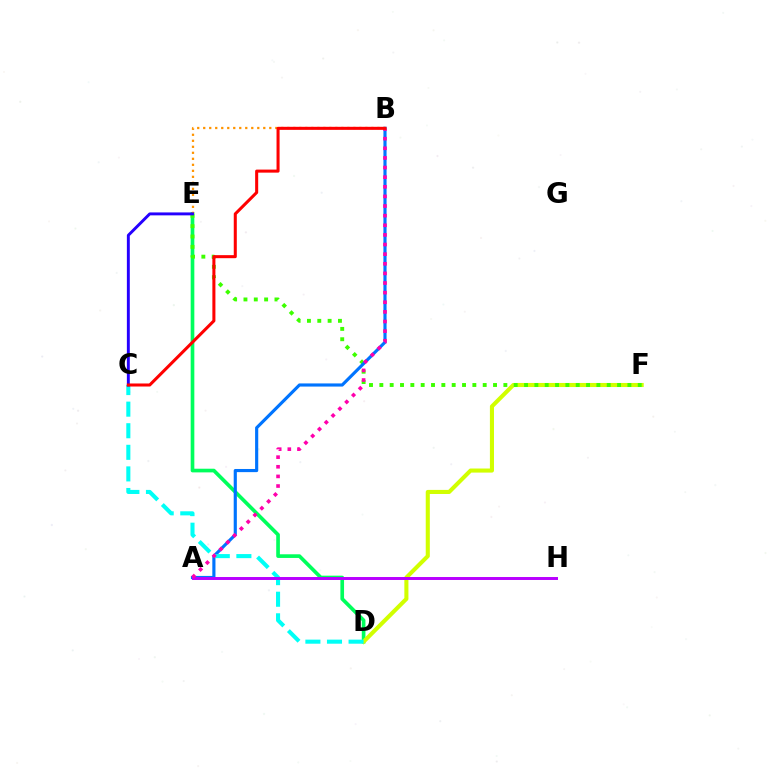{('D', 'E'): [{'color': '#00ff5c', 'line_style': 'solid', 'thickness': 2.64}], ('D', 'F'): [{'color': '#d1ff00', 'line_style': 'solid', 'thickness': 2.94}], ('B', 'E'): [{'color': '#ff9400', 'line_style': 'dotted', 'thickness': 1.63}], ('E', 'F'): [{'color': '#3dff00', 'line_style': 'dotted', 'thickness': 2.81}], ('A', 'B'): [{'color': '#0074ff', 'line_style': 'solid', 'thickness': 2.27}, {'color': '#ff00ac', 'line_style': 'dotted', 'thickness': 2.61}], ('C', 'D'): [{'color': '#00fff6', 'line_style': 'dashed', 'thickness': 2.93}], ('A', 'H'): [{'color': '#b900ff', 'line_style': 'solid', 'thickness': 2.13}], ('C', 'E'): [{'color': '#2500ff', 'line_style': 'solid', 'thickness': 2.11}], ('B', 'C'): [{'color': '#ff0000', 'line_style': 'solid', 'thickness': 2.19}]}